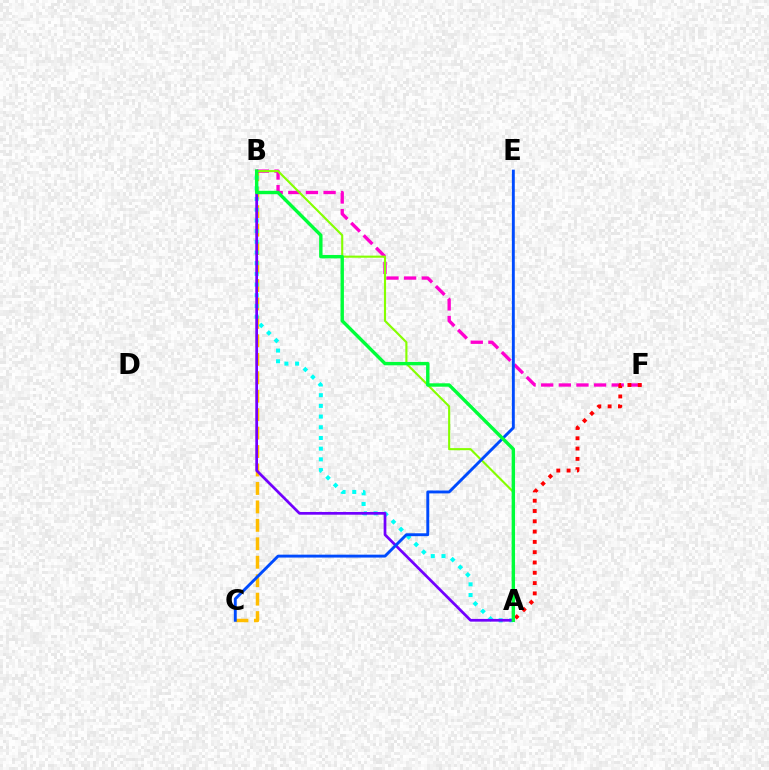{('B', 'C'): [{'color': '#ffbd00', 'line_style': 'dashed', 'thickness': 2.51}], ('B', 'F'): [{'color': '#ff00cf', 'line_style': 'dashed', 'thickness': 2.39}], ('A', 'B'): [{'color': '#00fff6', 'line_style': 'dotted', 'thickness': 2.91}, {'color': '#84ff00', 'line_style': 'solid', 'thickness': 1.53}, {'color': '#7200ff', 'line_style': 'solid', 'thickness': 1.96}, {'color': '#00ff39', 'line_style': 'solid', 'thickness': 2.45}], ('A', 'F'): [{'color': '#ff0000', 'line_style': 'dotted', 'thickness': 2.8}], ('C', 'E'): [{'color': '#004bff', 'line_style': 'solid', 'thickness': 2.09}]}